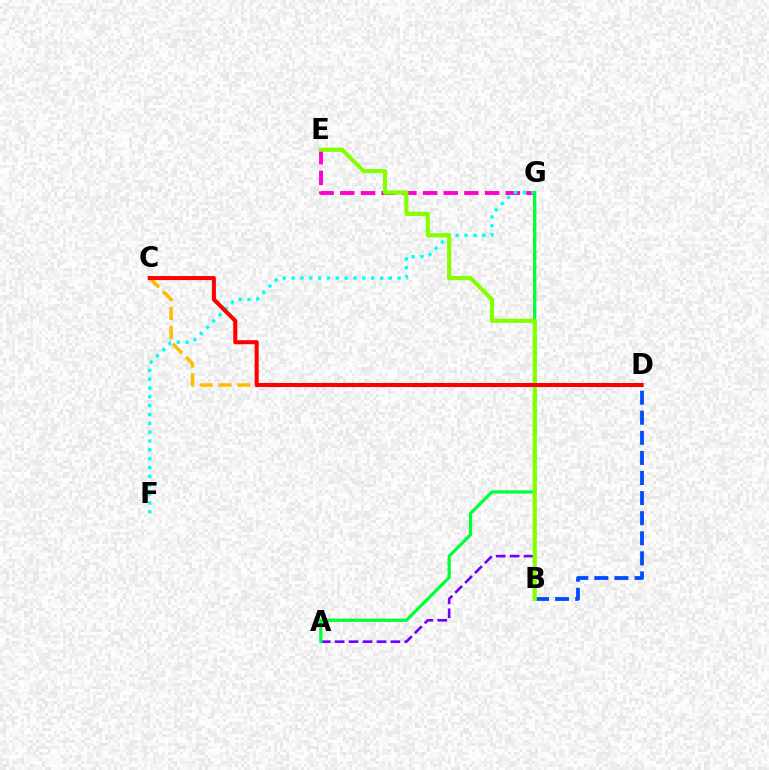{('E', 'G'): [{'color': '#ff00cf', 'line_style': 'dashed', 'thickness': 2.81}], ('C', 'D'): [{'color': '#ffbd00', 'line_style': 'dashed', 'thickness': 2.56}, {'color': '#ff0000', 'line_style': 'solid', 'thickness': 2.91}], ('B', 'D'): [{'color': '#004bff', 'line_style': 'dashed', 'thickness': 2.73}], ('A', 'G'): [{'color': '#7200ff', 'line_style': 'dashed', 'thickness': 1.89}, {'color': '#00ff39', 'line_style': 'solid', 'thickness': 2.31}], ('F', 'G'): [{'color': '#00fff6', 'line_style': 'dotted', 'thickness': 2.4}], ('B', 'E'): [{'color': '#84ff00', 'line_style': 'solid', 'thickness': 2.99}]}